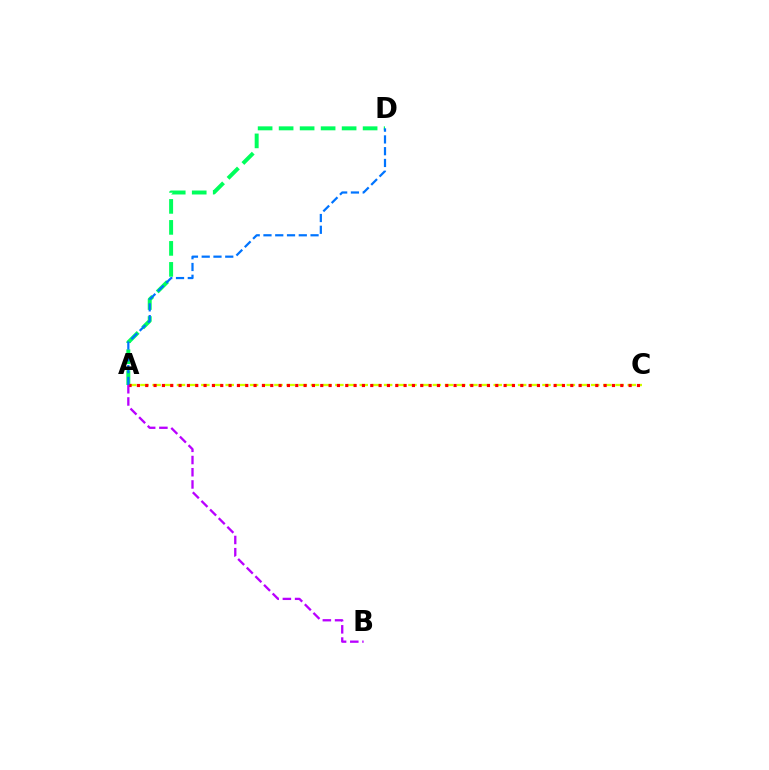{('A', 'D'): [{'color': '#00ff5c', 'line_style': 'dashed', 'thickness': 2.85}, {'color': '#0074ff', 'line_style': 'dashed', 'thickness': 1.6}], ('A', 'C'): [{'color': '#d1ff00', 'line_style': 'dashed', 'thickness': 1.66}, {'color': '#ff0000', 'line_style': 'dotted', 'thickness': 2.26}], ('A', 'B'): [{'color': '#b900ff', 'line_style': 'dashed', 'thickness': 1.66}]}